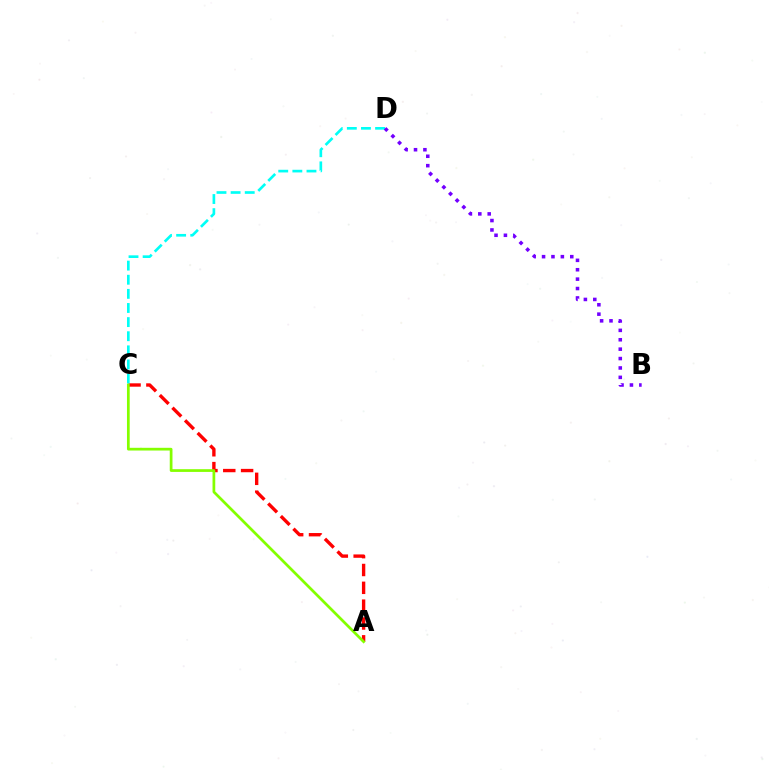{('A', 'C'): [{'color': '#ff0000', 'line_style': 'dashed', 'thickness': 2.42}, {'color': '#84ff00', 'line_style': 'solid', 'thickness': 1.96}], ('C', 'D'): [{'color': '#00fff6', 'line_style': 'dashed', 'thickness': 1.92}], ('B', 'D'): [{'color': '#7200ff', 'line_style': 'dotted', 'thickness': 2.55}]}